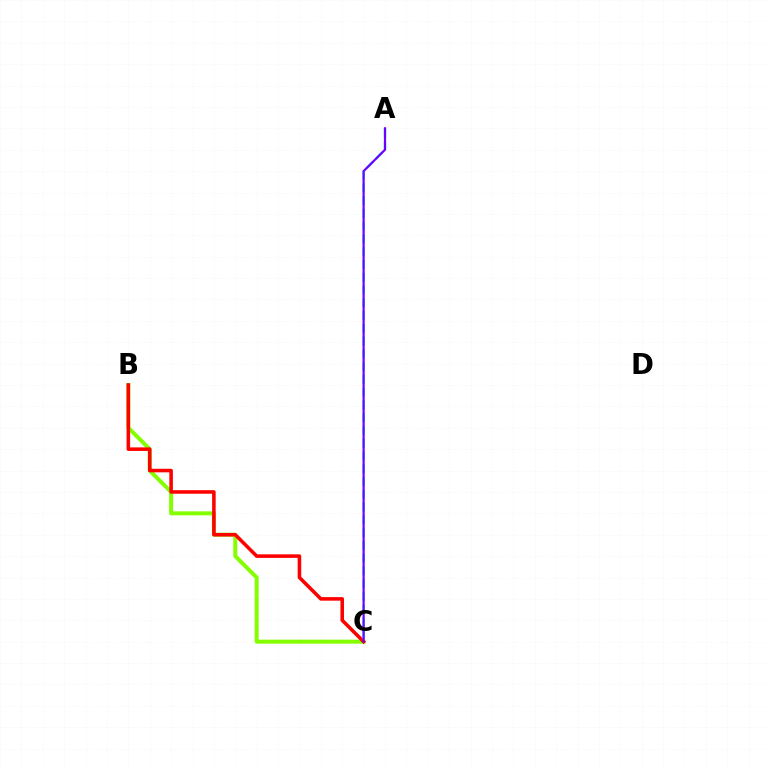{('B', 'C'): [{'color': '#84ff00', 'line_style': 'solid', 'thickness': 2.88}, {'color': '#ff0000', 'line_style': 'solid', 'thickness': 2.56}], ('A', 'C'): [{'color': '#00fff6', 'line_style': 'dashed', 'thickness': 1.73}, {'color': '#7200ff', 'line_style': 'solid', 'thickness': 1.58}]}